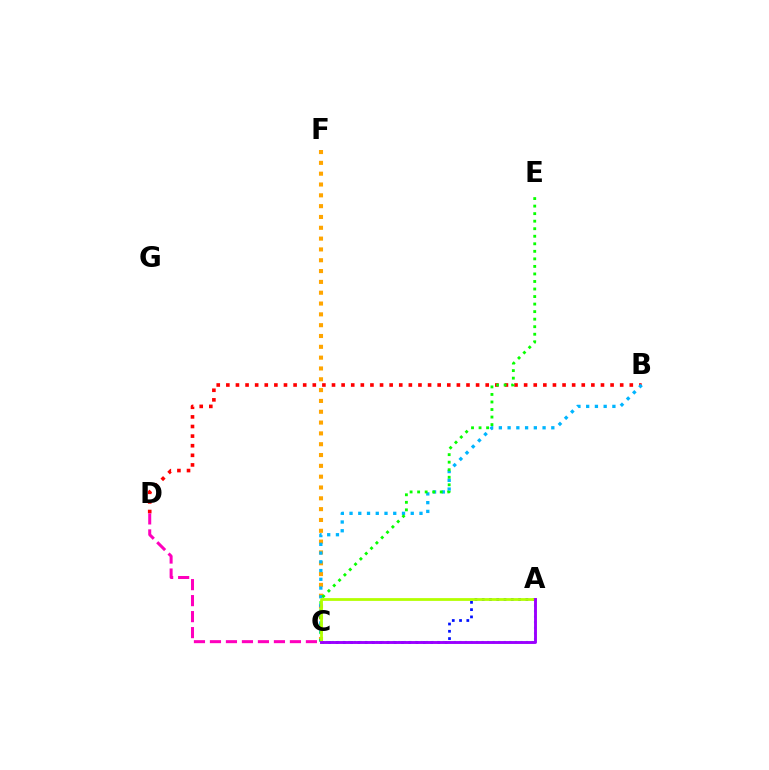{('C', 'F'): [{'color': '#ffa500', 'line_style': 'dotted', 'thickness': 2.94}], ('B', 'D'): [{'color': '#ff0000', 'line_style': 'dotted', 'thickness': 2.61}], ('A', 'C'): [{'color': '#00ff9d', 'line_style': 'dotted', 'thickness': 1.51}, {'color': '#0010ff', 'line_style': 'dotted', 'thickness': 1.98}, {'color': '#b3ff00', 'line_style': 'solid', 'thickness': 1.99}, {'color': '#9b00ff', 'line_style': 'solid', 'thickness': 2.09}], ('B', 'C'): [{'color': '#00b5ff', 'line_style': 'dotted', 'thickness': 2.38}], ('C', 'D'): [{'color': '#ff00bd', 'line_style': 'dashed', 'thickness': 2.17}], ('C', 'E'): [{'color': '#08ff00', 'line_style': 'dotted', 'thickness': 2.05}]}